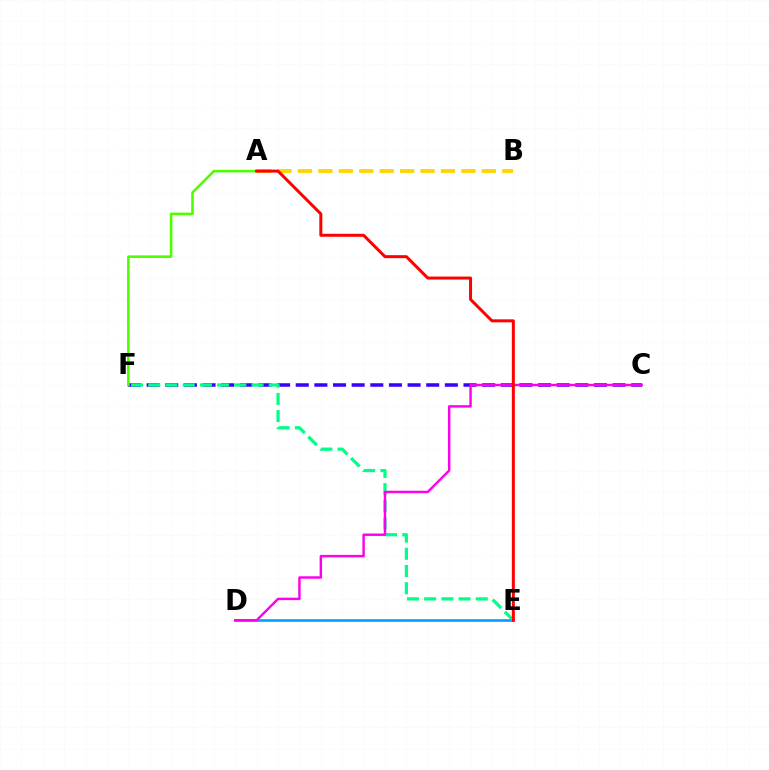{('D', 'E'): [{'color': '#009eff', 'line_style': 'solid', 'thickness': 1.89}], ('C', 'F'): [{'color': '#3700ff', 'line_style': 'dashed', 'thickness': 2.53}], ('A', 'B'): [{'color': '#ffd500', 'line_style': 'dashed', 'thickness': 2.78}], ('A', 'F'): [{'color': '#4fff00', 'line_style': 'solid', 'thickness': 1.88}], ('E', 'F'): [{'color': '#00ff86', 'line_style': 'dashed', 'thickness': 2.34}], ('C', 'D'): [{'color': '#ff00ed', 'line_style': 'solid', 'thickness': 1.76}], ('A', 'E'): [{'color': '#ff0000', 'line_style': 'solid', 'thickness': 2.16}]}